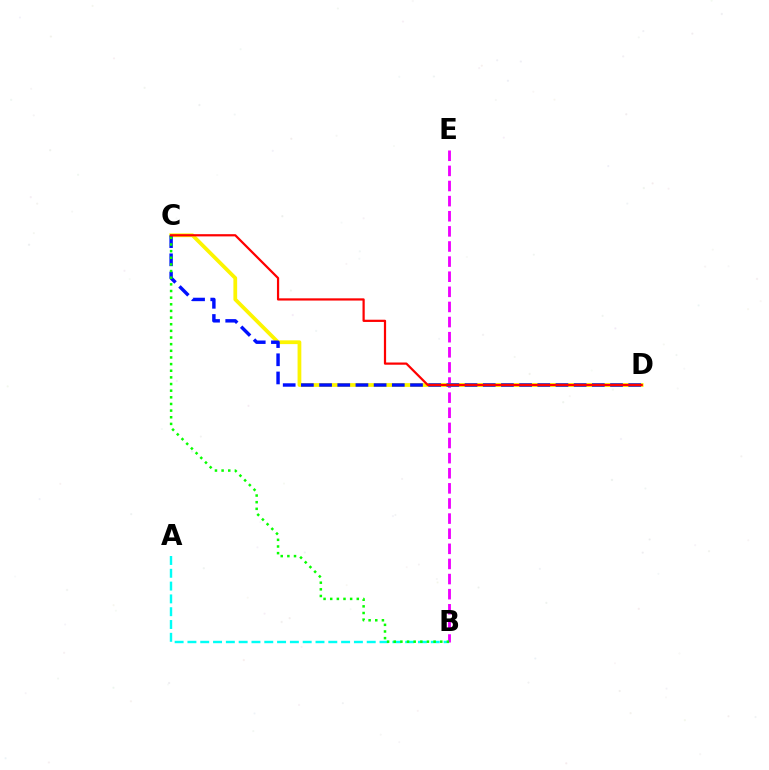{('B', 'E'): [{'color': '#ee00ff', 'line_style': 'dashed', 'thickness': 2.05}], ('C', 'D'): [{'color': '#fcf500', 'line_style': 'solid', 'thickness': 2.71}, {'color': '#0010ff', 'line_style': 'dashed', 'thickness': 2.47}, {'color': '#ff0000', 'line_style': 'solid', 'thickness': 1.6}], ('A', 'B'): [{'color': '#00fff6', 'line_style': 'dashed', 'thickness': 1.74}], ('B', 'C'): [{'color': '#08ff00', 'line_style': 'dotted', 'thickness': 1.81}]}